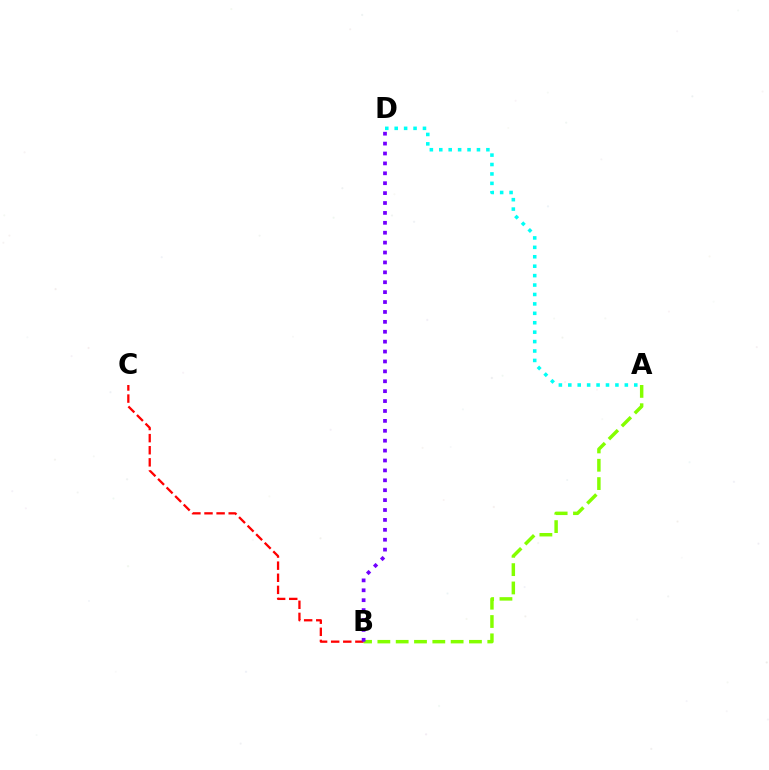{('A', 'B'): [{'color': '#84ff00', 'line_style': 'dashed', 'thickness': 2.49}], ('B', 'C'): [{'color': '#ff0000', 'line_style': 'dashed', 'thickness': 1.64}], ('B', 'D'): [{'color': '#7200ff', 'line_style': 'dotted', 'thickness': 2.69}], ('A', 'D'): [{'color': '#00fff6', 'line_style': 'dotted', 'thickness': 2.56}]}